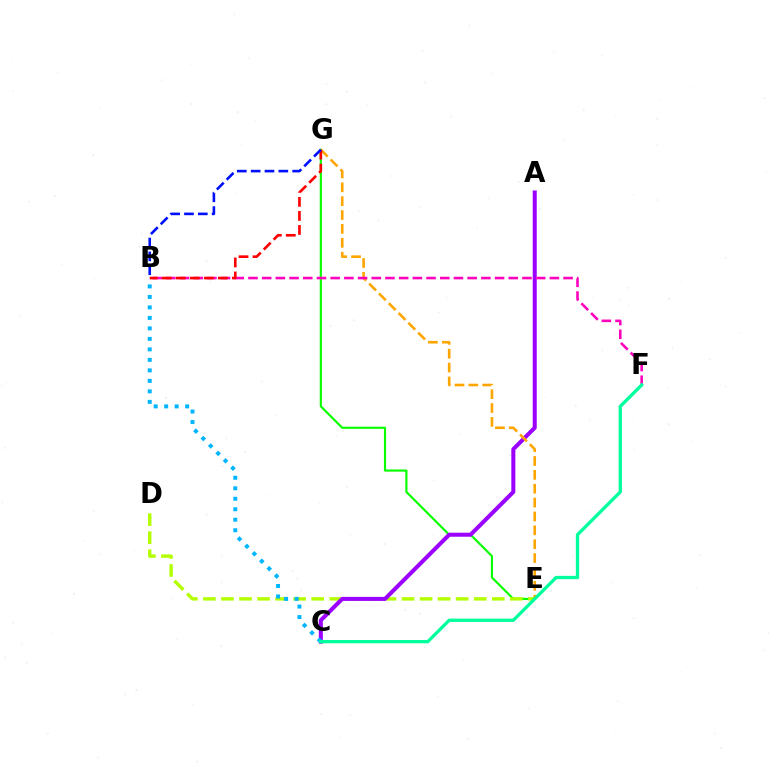{('E', 'G'): [{'color': '#08ff00', 'line_style': 'solid', 'thickness': 1.55}, {'color': '#ffa500', 'line_style': 'dashed', 'thickness': 1.88}], ('D', 'E'): [{'color': '#b3ff00', 'line_style': 'dashed', 'thickness': 2.45}], ('A', 'C'): [{'color': '#9b00ff', 'line_style': 'solid', 'thickness': 2.9}], ('B', 'F'): [{'color': '#ff00bd', 'line_style': 'dashed', 'thickness': 1.86}], ('B', 'G'): [{'color': '#ff0000', 'line_style': 'dashed', 'thickness': 1.91}, {'color': '#0010ff', 'line_style': 'dashed', 'thickness': 1.88}], ('B', 'C'): [{'color': '#00b5ff', 'line_style': 'dotted', 'thickness': 2.85}], ('C', 'F'): [{'color': '#00ff9d', 'line_style': 'solid', 'thickness': 2.37}]}